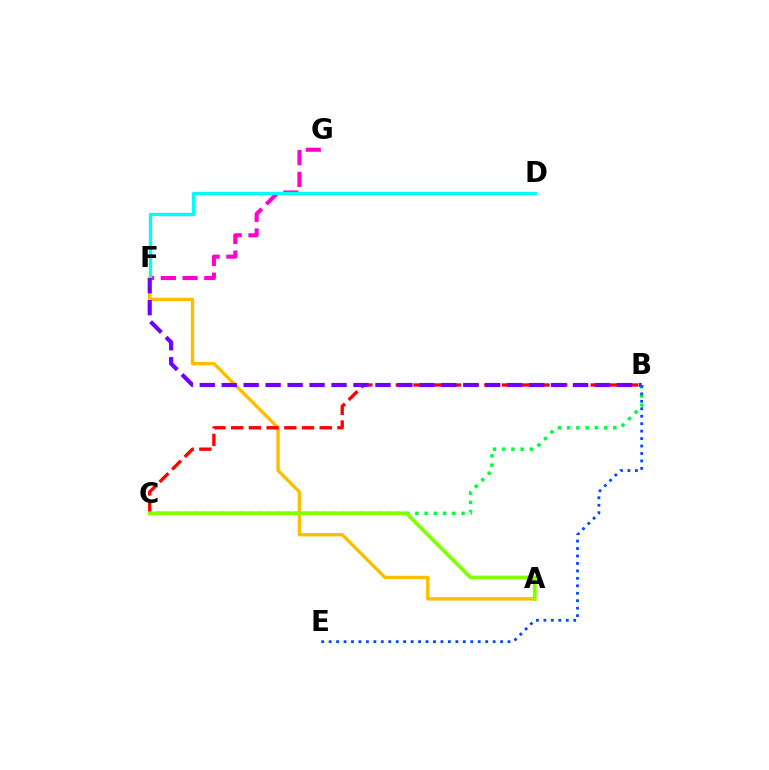{('A', 'F'): [{'color': '#ffbd00', 'line_style': 'solid', 'thickness': 2.45}], ('B', 'C'): [{'color': '#ff0000', 'line_style': 'dashed', 'thickness': 2.41}, {'color': '#00ff39', 'line_style': 'dotted', 'thickness': 2.51}], ('F', 'G'): [{'color': '#ff00cf', 'line_style': 'dashed', 'thickness': 2.95}], ('D', 'F'): [{'color': '#00fff6', 'line_style': 'solid', 'thickness': 2.41}], ('B', 'F'): [{'color': '#7200ff', 'line_style': 'dashed', 'thickness': 2.98}], ('B', 'E'): [{'color': '#004bff', 'line_style': 'dotted', 'thickness': 2.03}], ('A', 'C'): [{'color': '#84ff00', 'line_style': 'solid', 'thickness': 2.74}]}